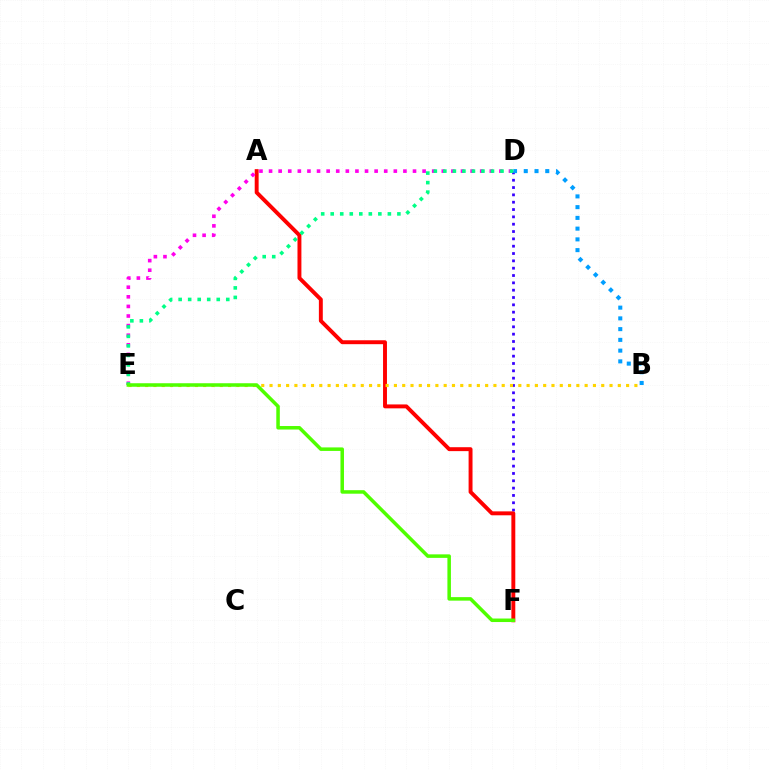{('D', 'F'): [{'color': '#3700ff', 'line_style': 'dotted', 'thickness': 1.99}], ('A', 'F'): [{'color': '#ff0000', 'line_style': 'solid', 'thickness': 2.82}], ('B', 'D'): [{'color': '#009eff', 'line_style': 'dotted', 'thickness': 2.92}], ('B', 'E'): [{'color': '#ffd500', 'line_style': 'dotted', 'thickness': 2.25}], ('D', 'E'): [{'color': '#ff00ed', 'line_style': 'dotted', 'thickness': 2.61}, {'color': '#00ff86', 'line_style': 'dotted', 'thickness': 2.59}], ('E', 'F'): [{'color': '#4fff00', 'line_style': 'solid', 'thickness': 2.53}]}